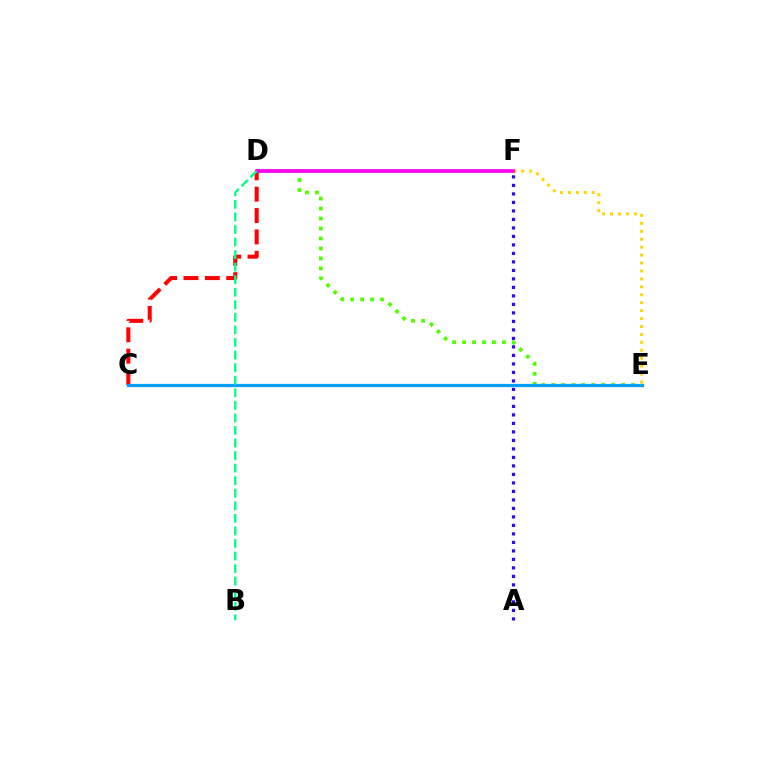{('D', 'E'): [{'color': '#4fff00', 'line_style': 'dotted', 'thickness': 2.71}], ('C', 'D'): [{'color': '#ff0000', 'line_style': 'dashed', 'thickness': 2.9}], ('A', 'F'): [{'color': '#3700ff', 'line_style': 'dotted', 'thickness': 2.31}], ('C', 'E'): [{'color': '#009eff', 'line_style': 'solid', 'thickness': 2.32}], ('E', 'F'): [{'color': '#ffd500', 'line_style': 'dotted', 'thickness': 2.15}], ('D', 'F'): [{'color': '#ff00ed', 'line_style': 'solid', 'thickness': 2.68}], ('B', 'D'): [{'color': '#00ff86', 'line_style': 'dashed', 'thickness': 1.71}]}